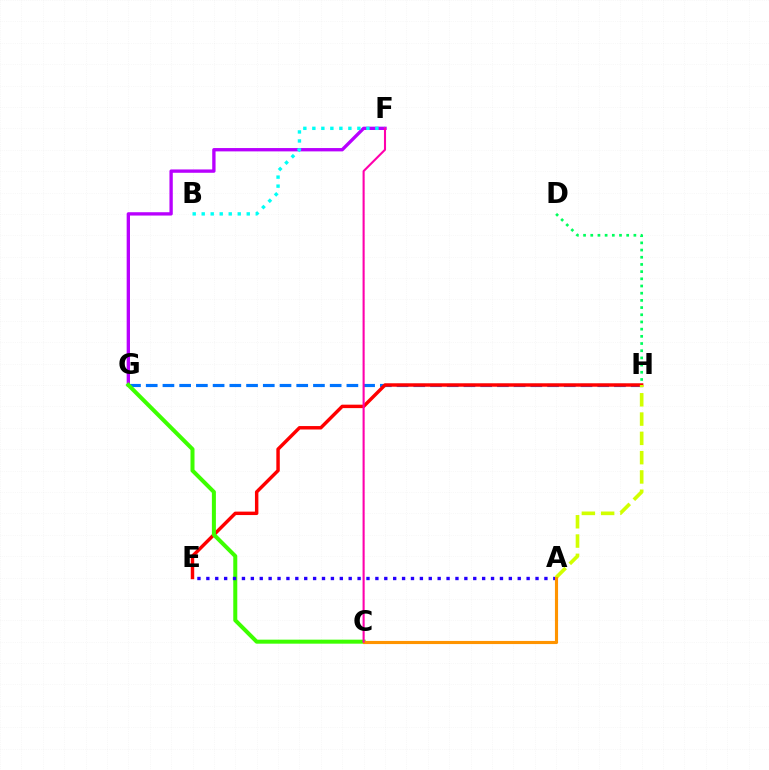{('D', 'H'): [{'color': '#00ff5c', 'line_style': 'dotted', 'thickness': 1.95}], ('F', 'G'): [{'color': '#b900ff', 'line_style': 'solid', 'thickness': 2.4}], ('G', 'H'): [{'color': '#0074ff', 'line_style': 'dashed', 'thickness': 2.27}], ('E', 'H'): [{'color': '#ff0000', 'line_style': 'solid', 'thickness': 2.48}], ('C', 'G'): [{'color': '#3dff00', 'line_style': 'solid', 'thickness': 2.89}], ('A', 'E'): [{'color': '#2500ff', 'line_style': 'dotted', 'thickness': 2.42}], ('A', 'H'): [{'color': '#d1ff00', 'line_style': 'dashed', 'thickness': 2.62}], ('B', 'F'): [{'color': '#00fff6', 'line_style': 'dotted', 'thickness': 2.45}], ('A', 'C'): [{'color': '#ff9400', 'line_style': 'solid', 'thickness': 2.25}], ('C', 'F'): [{'color': '#ff00ac', 'line_style': 'solid', 'thickness': 1.51}]}